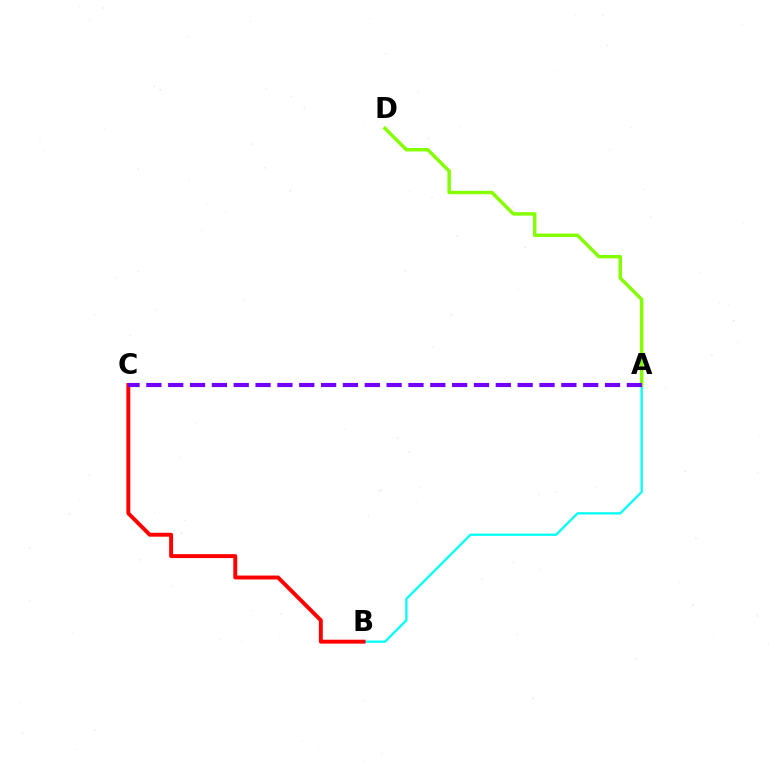{('A', 'B'): [{'color': '#00fff6', 'line_style': 'solid', 'thickness': 1.65}], ('B', 'C'): [{'color': '#ff0000', 'line_style': 'solid', 'thickness': 2.82}], ('A', 'D'): [{'color': '#84ff00', 'line_style': 'solid', 'thickness': 2.48}], ('A', 'C'): [{'color': '#7200ff', 'line_style': 'dashed', 'thickness': 2.97}]}